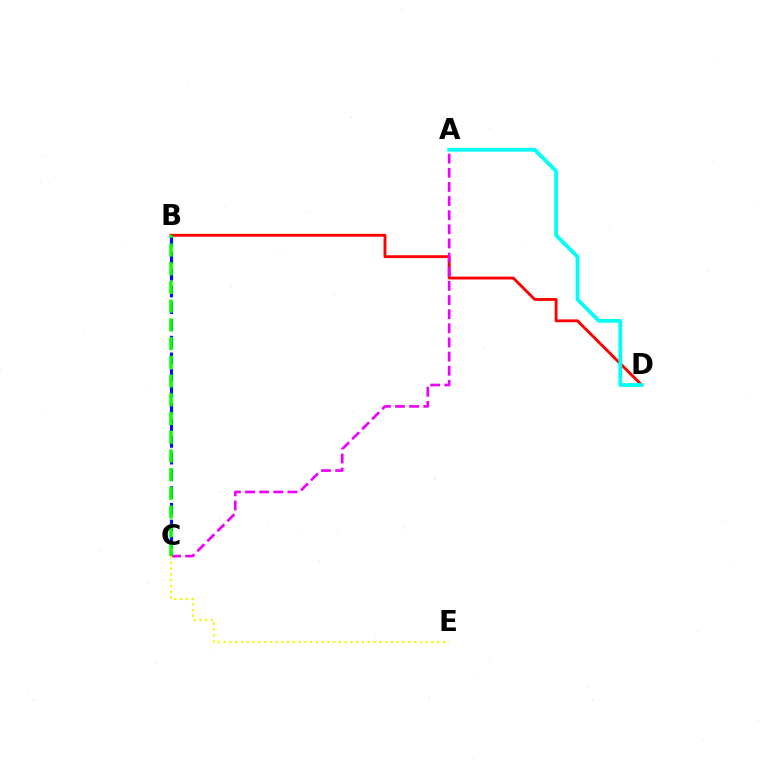{('B', 'D'): [{'color': '#ff0000', 'line_style': 'solid', 'thickness': 2.07}], ('B', 'C'): [{'color': '#0010ff', 'line_style': 'dashed', 'thickness': 2.27}, {'color': '#08ff00', 'line_style': 'dashed', 'thickness': 2.54}], ('A', 'C'): [{'color': '#ee00ff', 'line_style': 'dashed', 'thickness': 1.92}], ('C', 'E'): [{'color': '#fcf500', 'line_style': 'dotted', 'thickness': 1.57}], ('A', 'D'): [{'color': '#00fff6', 'line_style': 'solid', 'thickness': 2.72}]}